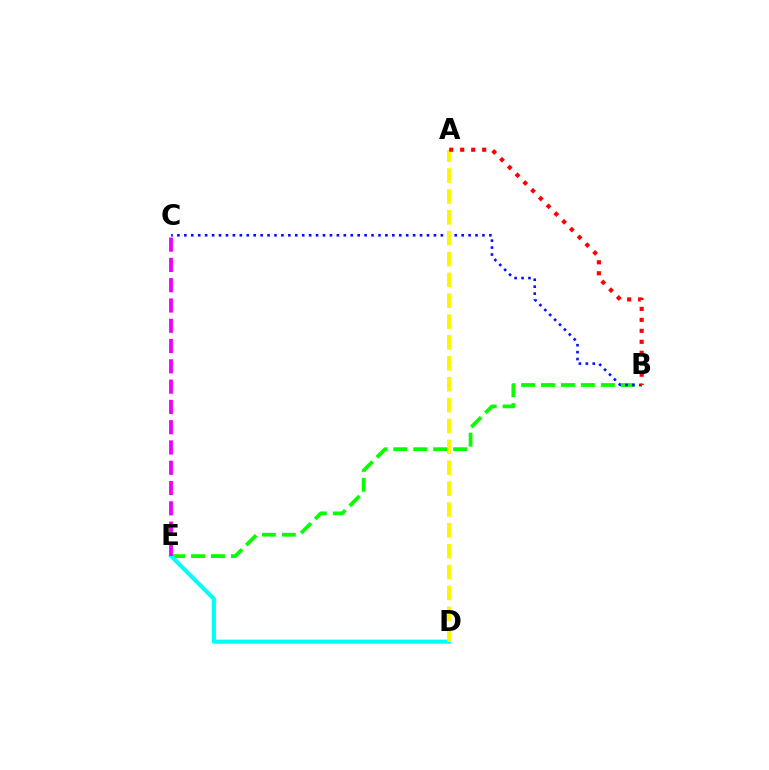{('B', 'E'): [{'color': '#08ff00', 'line_style': 'dashed', 'thickness': 2.71}], ('B', 'C'): [{'color': '#0010ff', 'line_style': 'dotted', 'thickness': 1.88}], ('D', 'E'): [{'color': '#00fff6', 'line_style': 'solid', 'thickness': 2.94}], ('A', 'D'): [{'color': '#fcf500', 'line_style': 'dashed', 'thickness': 2.84}], ('C', 'E'): [{'color': '#ee00ff', 'line_style': 'dashed', 'thickness': 2.76}], ('A', 'B'): [{'color': '#ff0000', 'line_style': 'dotted', 'thickness': 2.98}]}